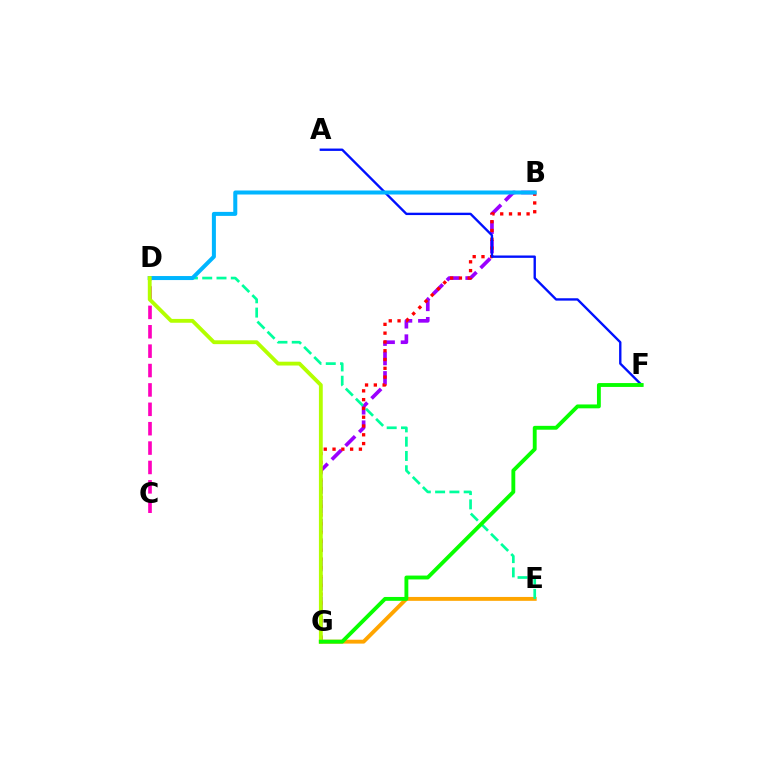{('B', 'G'): [{'color': '#9b00ff', 'line_style': 'dashed', 'thickness': 2.63}, {'color': '#ff0000', 'line_style': 'dotted', 'thickness': 2.39}], ('A', 'F'): [{'color': '#0010ff', 'line_style': 'solid', 'thickness': 1.7}], ('C', 'D'): [{'color': '#ff00bd', 'line_style': 'dashed', 'thickness': 2.63}], ('E', 'G'): [{'color': '#ffa500', 'line_style': 'solid', 'thickness': 2.8}], ('D', 'E'): [{'color': '#00ff9d', 'line_style': 'dashed', 'thickness': 1.94}], ('B', 'D'): [{'color': '#00b5ff', 'line_style': 'solid', 'thickness': 2.89}], ('D', 'G'): [{'color': '#b3ff00', 'line_style': 'solid', 'thickness': 2.76}], ('F', 'G'): [{'color': '#08ff00', 'line_style': 'solid', 'thickness': 2.78}]}